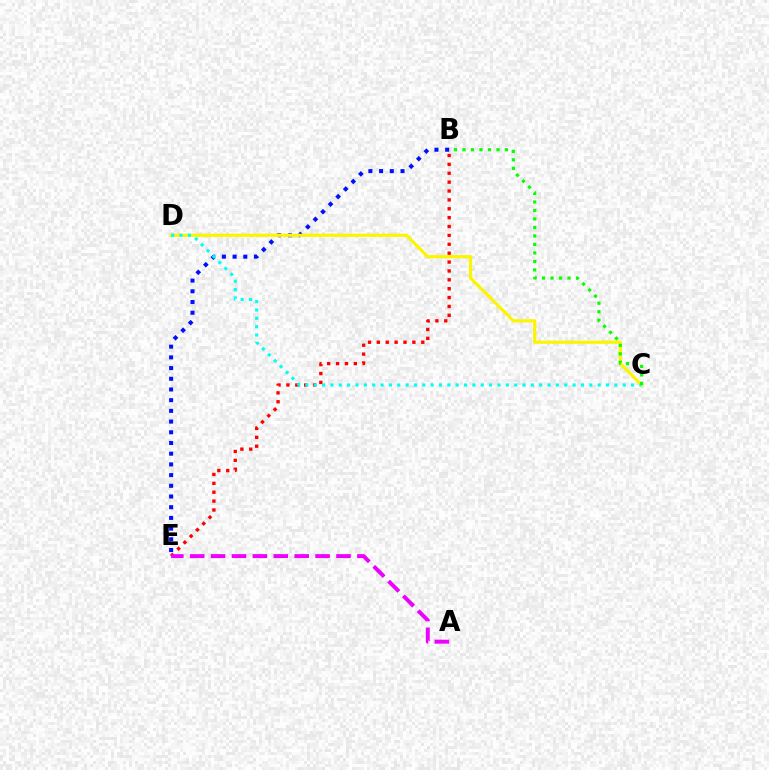{('B', 'E'): [{'color': '#ff0000', 'line_style': 'dotted', 'thickness': 2.41}, {'color': '#0010ff', 'line_style': 'dotted', 'thickness': 2.91}], ('C', 'D'): [{'color': '#fcf500', 'line_style': 'solid', 'thickness': 2.31}, {'color': '#00fff6', 'line_style': 'dotted', 'thickness': 2.27}], ('B', 'C'): [{'color': '#08ff00', 'line_style': 'dotted', 'thickness': 2.31}], ('A', 'E'): [{'color': '#ee00ff', 'line_style': 'dashed', 'thickness': 2.84}]}